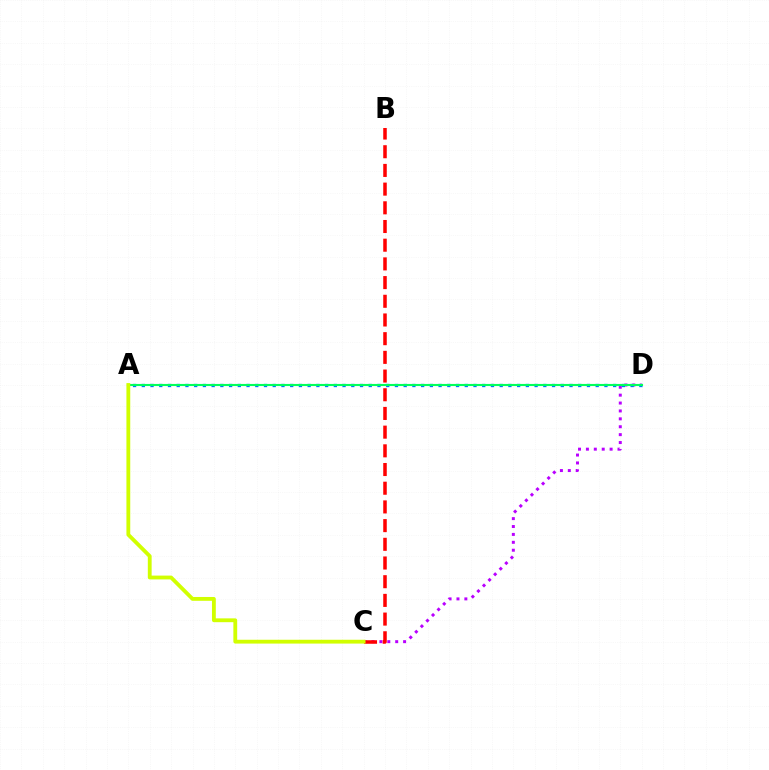{('C', 'D'): [{'color': '#b900ff', 'line_style': 'dotted', 'thickness': 2.15}], ('A', 'D'): [{'color': '#0074ff', 'line_style': 'dotted', 'thickness': 2.37}, {'color': '#00ff5c', 'line_style': 'solid', 'thickness': 1.52}], ('B', 'C'): [{'color': '#ff0000', 'line_style': 'dashed', 'thickness': 2.54}], ('A', 'C'): [{'color': '#d1ff00', 'line_style': 'solid', 'thickness': 2.75}]}